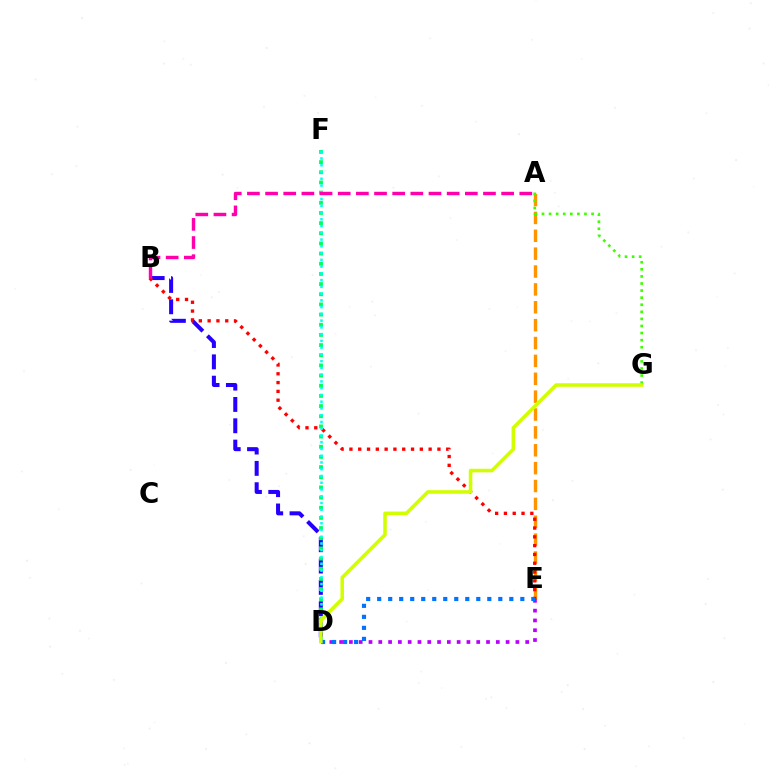{('B', 'D'): [{'color': '#2500ff', 'line_style': 'dashed', 'thickness': 2.9}], ('D', 'F'): [{'color': '#00ff5c', 'line_style': 'dotted', 'thickness': 2.76}, {'color': '#00fff6', 'line_style': 'dotted', 'thickness': 1.84}], ('A', 'E'): [{'color': '#ff9400', 'line_style': 'dashed', 'thickness': 2.43}], ('D', 'E'): [{'color': '#b900ff', 'line_style': 'dotted', 'thickness': 2.66}, {'color': '#0074ff', 'line_style': 'dotted', 'thickness': 2.99}], ('B', 'E'): [{'color': '#ff0000', 'line_style': 'dotted', 'thickness': 2.39}], ('A', 'B'): [{'color': '#ff00ac', 'line_style': 'dashed', 'thickness': 2.47}], ('A', 'G'): [{'color': '#3dff00', 'line_style': 'dotted', 'thickness': 1.92}], ('D', 'G'): [{'color': '#d1ff00', 'line_style': 'solid', 'thickness': 2.56}]}